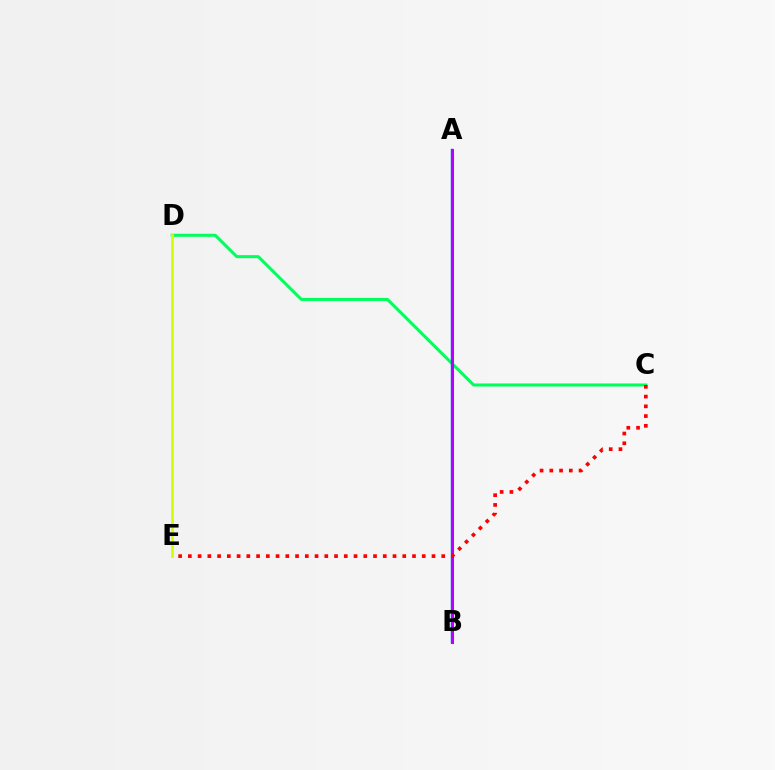{('C', 'D'): [{'color': '#00ff5c', 'line_style': 'solid', 'thickness': 2.19}], ('A', 'B'): [{'color': '#0074ff', 'line_style': 'solid', 'thickness': 1.74}, {'color': '#b900ff', 'line_style': 'solid', 'thickness': 2.19}], ('D', 'E'): [{'color': '#d1ff00', 'line_style': 'solid', 'thickness': 1.97}], ('C', 'E'): [{'color': '#ff0000', 'line_style': 'dotted', 'thickness': 2.65}]}